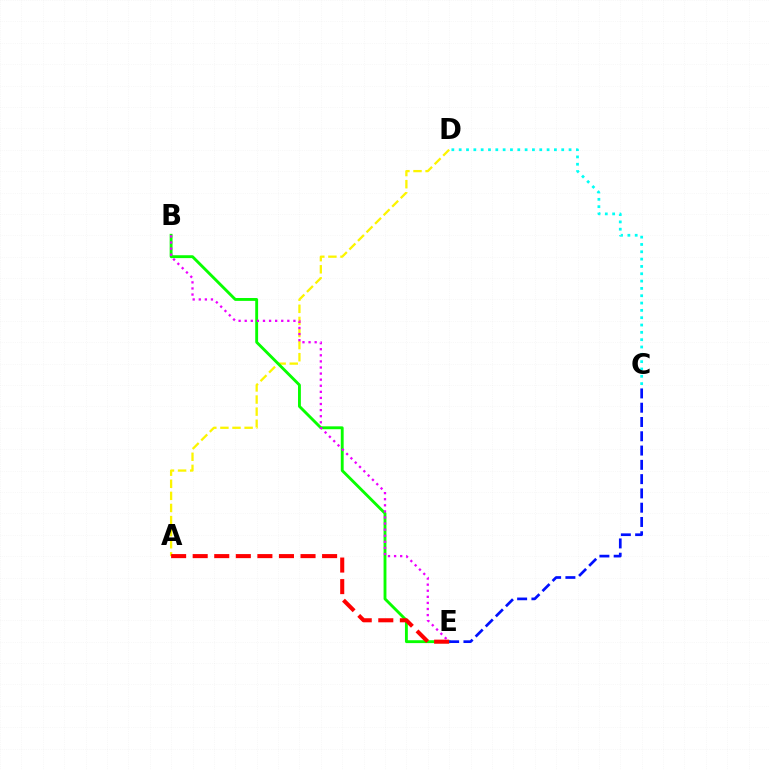{('A', 'D'): [{'color': '#fcf500', 'line_style': 'dashed', 'thickness': 1.64}], ('B', 'E'): [{'color': '#08ff00', 'line_style': 'solid', 'thickness': 2.06}, {'color': '#ee00ff', 'line_style': 'dotted', 'thickness': 1.65}], ('A', 'E'): [{'color': '#ff0000', 'line_style': 'dashed', 'thickness': 2.93}], ('C', 'D'): [{'color': '#00fff6', 'line_style': 'dotted', 'thickness': 1.99}], ('C', 'E'): [{'color': '#0010ff', 'line_style': 'dashed', 'thickness': 1.94}]}